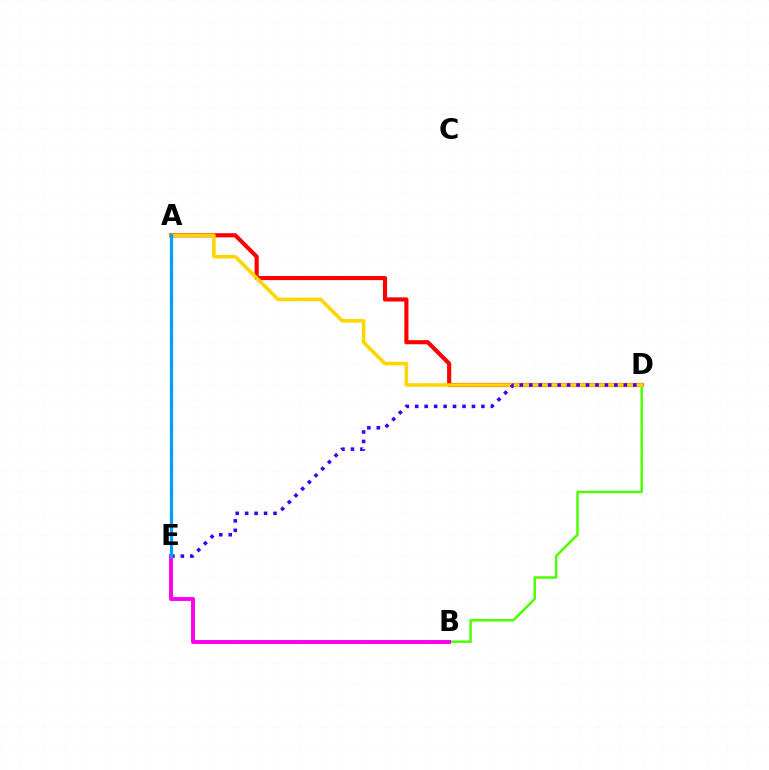{('A', 'D'): [{'color': '#ff0000', 'line_style': 'solid', 'thickness': 2.98}, {'color': '#ffd500', 'line_style': 'solid', 'thickness': 2.58}], ('A', 'E'): [{'color': '#00ff86', 'line_style': 'dashed', 'thickness': 2.16}, {'color': '#009eff', 'line_style': 'solid', 'thickness': 2.32}], ('B', 'D'): [{'color': '#4fff00', 'line_style': 'solid', 'thickness': 1.8}], ('D', 'E'): [{'color': '#3700ff', 'line_style': 'dotted', 'thickness': 2.57}], ('B', 'E'): [{'color': '#ff00ed', 'line_style': 'solid', 'thickness': 2.81}]}